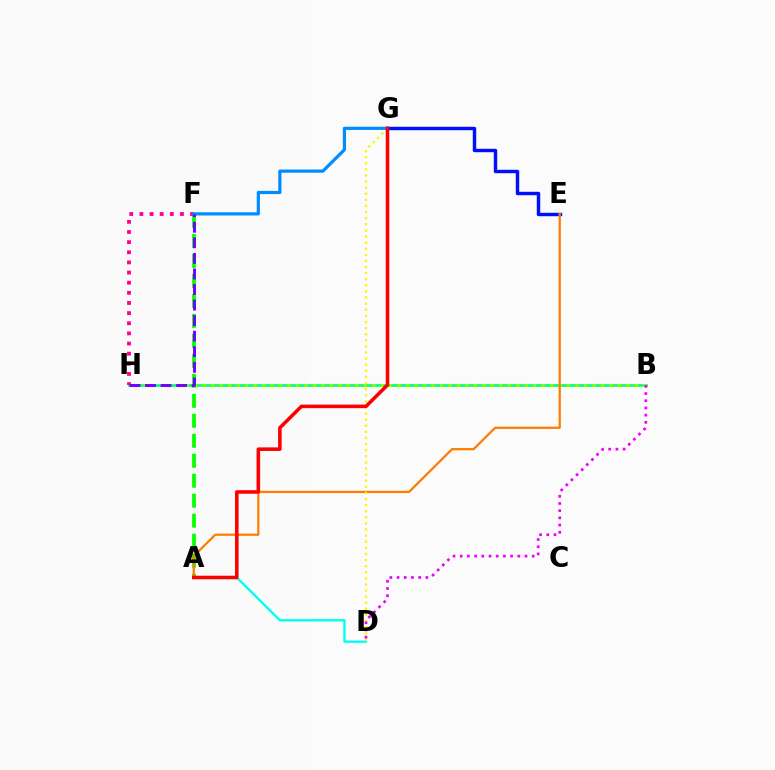{('E', 'G'): [{'color': '#0010ff', 'line_style': 'solid', 'thickness': 2.47}], ('A', 'F'): [{'color': '#08ff00', 'line_style': 'dashed', 'thickness': 2.71}], ('B', 'H'): [{'color': '#00ff74', 'line_style': 'solid', 'thickness': 1.93}, {'color': '#84ff00', 'line_style': 'dotted', 'thickness': 2.3}], ('F', 'H'): [{'color': '#ff0094', 'line_style': 'dotted', 'thickness': 2.75}, {'color': '#7200ff', 'line_style': 'dashed', 'thickness': 2.11}], ('A', 'D'): [{'color': '#00fff6', 'line_style': 'solid', 'thickness': 1.68}], ('A', 'E'): [{'color': '#ff7c00', 'line_style': 'solid', 'thickness': 1.62}], ('D', 'G'): [{'color': '#fcf500', 'line_style': 'dotted', 'thickness': 1.66}], ('F', 'G'): [{'color': '#008cff', 'line_style': 'solid', 'thickness': 2.3}], ('B', 'D'): [{'color': '#ee00ff', 'line_style': 'dotted', 'thickness': 1.96}], ('A', 'G'): [{'color': '#ff0000', 'line_style': 'solid', 'thickness': 2.57}]}